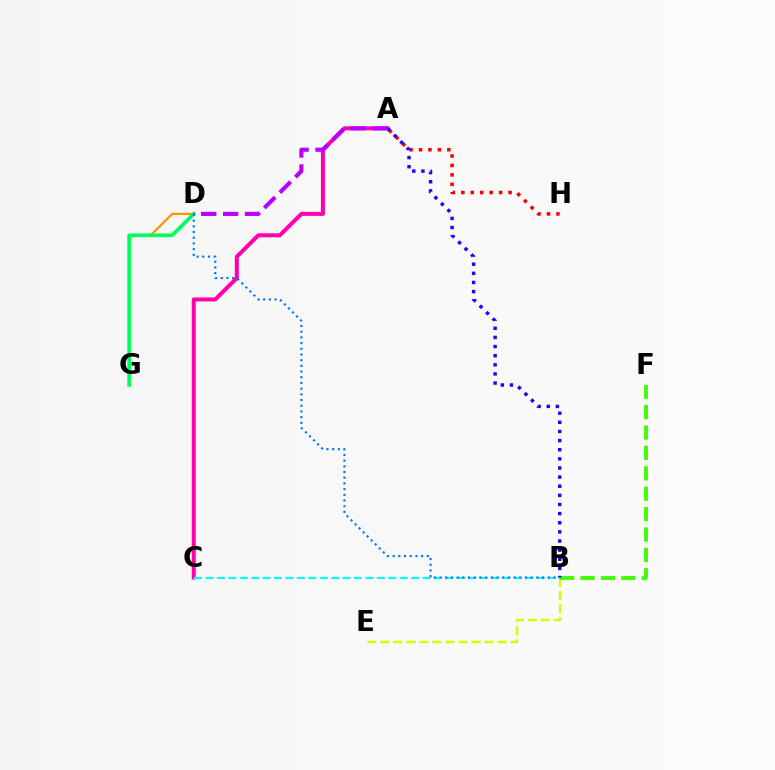{('A', 'C'): [{'color': '#ff00ac', 'line_style': 'solid', 'thickness': 2.88}], ('B', 'E'): [{'color': '#d1ff00', 'line_style': 'dashed', 'thickness': 1.77}], ('A', 'H'): [{'color': '#ff0000', 'line_style': 'dotted', 'thickness': 2.57}], ('B', 'F'): [{'color': '#3dff00', 'line_style': 'dashed', 'thickness': 2.77}], ('A', 'B'): [{'color': '#2500ff', 'line_style': 'dotted', 'thickness': 2.48}], ('D', 'G'): [{'color': '#ff9400', 'line_style': 'solid', 'thickness': 1.57}, {'color': '#00ff5c', 'line_style': 'solid', 'thickness': 2.66}], ('B', 'C'): [{'color': '#00fff6', 'line_style': 'dashed', 'thickness': 1.55}], ('A', 'D'): [{'color': '#b900ff', 'line_style': 'dashed', 'thickness': 2.98}], ('B', 'D'): [{'color': '#0074ff', 'line_style': 'dotted', 'thickness': 1.55}]}